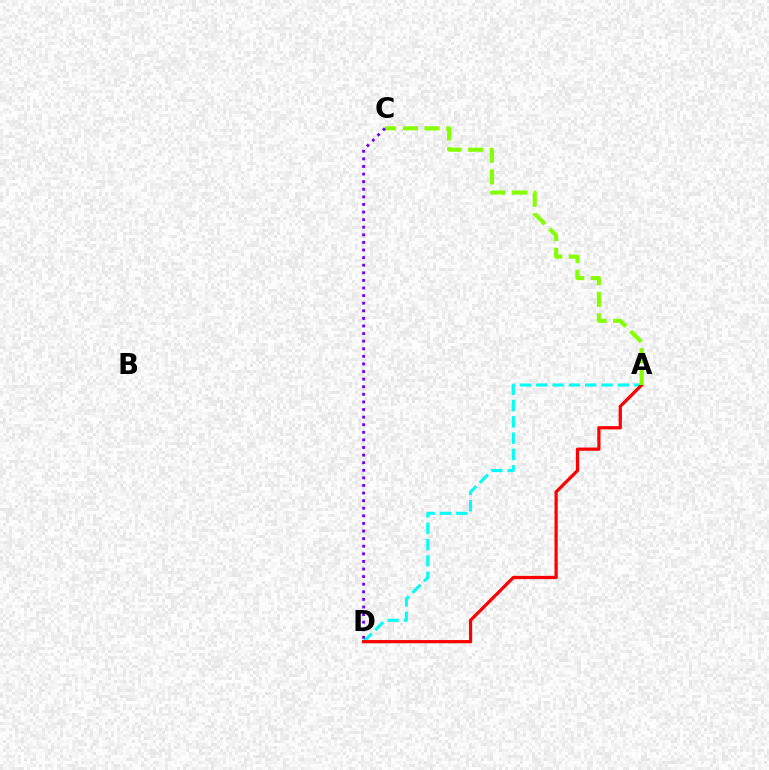{('A', 'D'): [{'color': '#00fff6', 'line_style': 'dashed', 'thickness': 2.22}, {'color': '#ff0000', 'line_style': 'solid', 'thickness': 2.31}], ('A', 'C'): [{'color': '#84ff00', 'line_style': 'dashed', 'thickness': 2.95}], ('C', 'D'): [{'color': '#7200ff', 'line_style': 'dotted', 'thickness': 2.06}]}